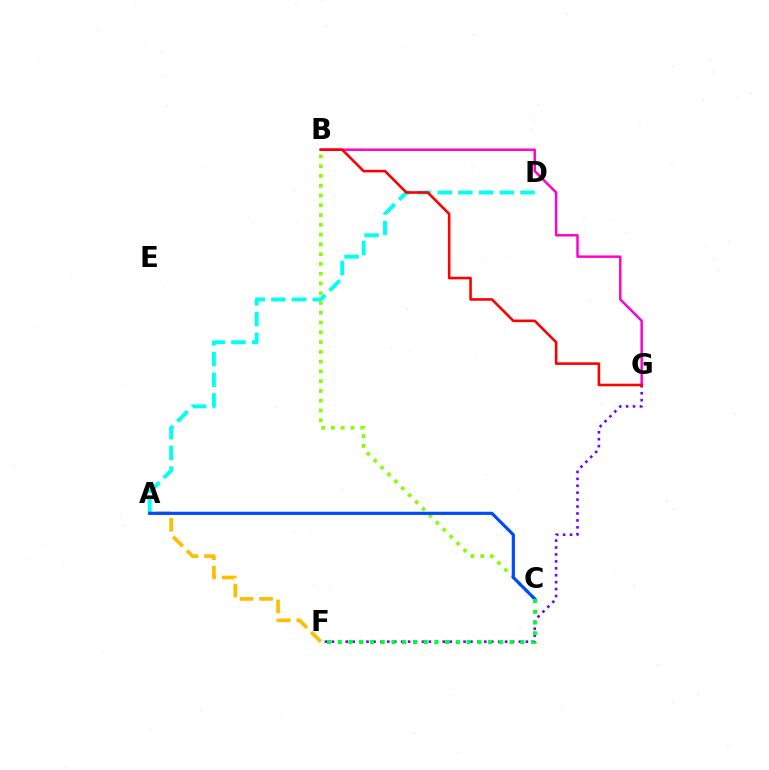{('F', 'G'): [{'color': '#7200ff', 'line_style': 'dotted', 'thickness': 1.88}], ('B', 'G'): [{'color': '#ff00cf', 'line_style': 'solid', 'thickness': 1.77}, {'color': '#ff0000', 'line_style': 'solid', 'thickness': 1.87}], ('A', 'D'): [{'color': '#00fff6', 'line_style': 'dashed', 'thickness': 2.81}], ('A', 'F'): [{'color': '#ffbd00', 'line_style': 'dashed', 'thickness': 2.66}], ('B', 'C'): [{'color': '#84ff00', 'line_style': 'dotted', 'thickness': 2.66}], ('A', 'C'): [{'color': '#004bff', 'line_style': 'solid', 'thickness': 2.28}], ('C', 'F'): [{'color': '#00ff39', 'line_style': 'dotted', 'thickness': 2.92}]}